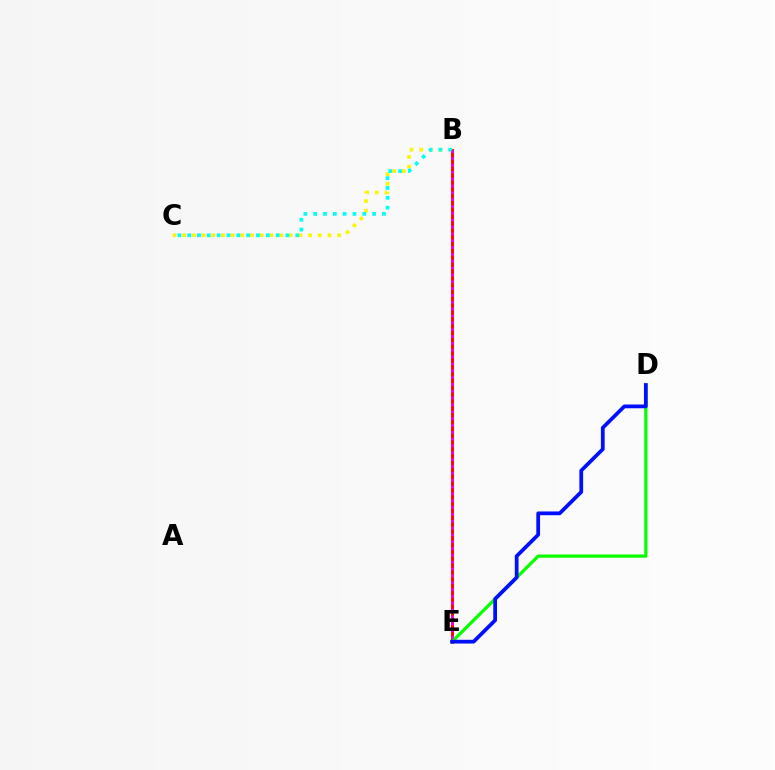{('B', 'E'): [{'color': '#ff0000', 'line_style': 'solid', 'thickness': 2.09}, {'color': '#ee00ff', 'line_style': 'dotted', 'thickness': 1.86}], ('D', 'E'): [{'color': '#08ff00', 'line_style': 'solid', 'thickness': 2.34}, {'color': '#0010ff', 'line_style': 'solid', 'thickness': 2.7}], ('B', 'C'): [{'color': '#fcf500', 'line_style': 'dotted', 'thickness': 2.63}, {'color': '#00fff6', 'line_style': 'dotted', 'thickness': 2.67}]}